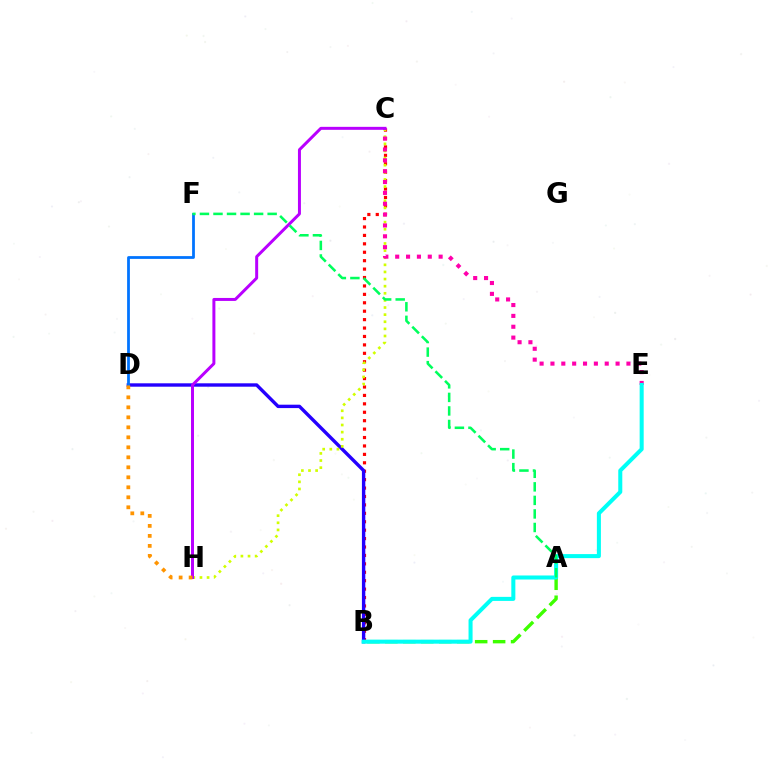{('B', 'C'): [{'color': '#ff0000', 'line_style': 'dotted', 'thickness': 2.29}], ('B', 'D'): [{'color': '#2500ff', 'line_style': 'solid', 'thickness': 2.44}], ('C', 'H'): [{'color': '#d1ff00', 'line_style': 'dotted', 'thickness': 1.93}, {'color': '#b900ff', 'line_style': 'solid', 'thickness': 2.15}], ('A', 'B'): [{'color': '#3dff00', 'line_style': 'dashed', 'thickness': 2.44}], ('C', 'E'): [{'color': '#ff00ac', 'line_style': 'dotted', 'thickness': 2.95}], ('B', 'E'): [{'color': '#00fff6', 'line_style': 'solid', 'thickness': 2.91}], ('D', 'F'): [{'color': '#0074ff', 'line_style': 'solid', 'thickness': 1.99}], ('D', 'H'): [{'color': '#ff9400', 'line_style': 'dotted', 'thickness': 2.72}], ('A', 'F'): [{'color': '#00ff5c', 'line_style': 'dashed', 'thickness': 1.84}]}